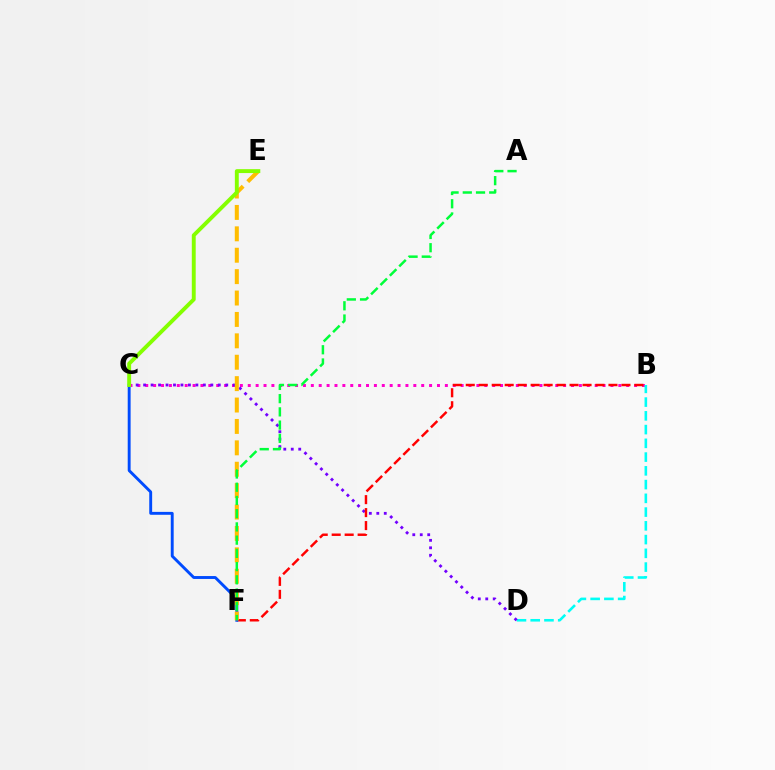{('B', 'C'): [{'color': '#ff00cf', 'line_style': 'dotted', 'thickness': 2.14}], ('B', 'D'): [{'color': '#00fff6', 'line_style': 'dashed', 'thickness': 1.87}], ('C', 'D'): [{'color': '#7200ff', 'line_style': 'dotted', 'thickness': 2.03}], ('B', 'F'): [{'color': '#ff0000', 'line_style': 'dashed', 'thickness': 1.76}], ('C', 'F'): [{'color': '#004bff', 'line_style': 'solid', 'thickness': 2.09}], ('E', 'F'): [{'color': '#ffbd00', 'line_style': 'dashed', 'thickness': 2.91}], ('A', 'F'): [{'color': '#00ff39', 'line_style': 'dashed', 'thickness': 1.8}], ('C', 'E'): [{'color': '#84ff00', 'line_style': 'solid', 'thickness': 2.81}]}